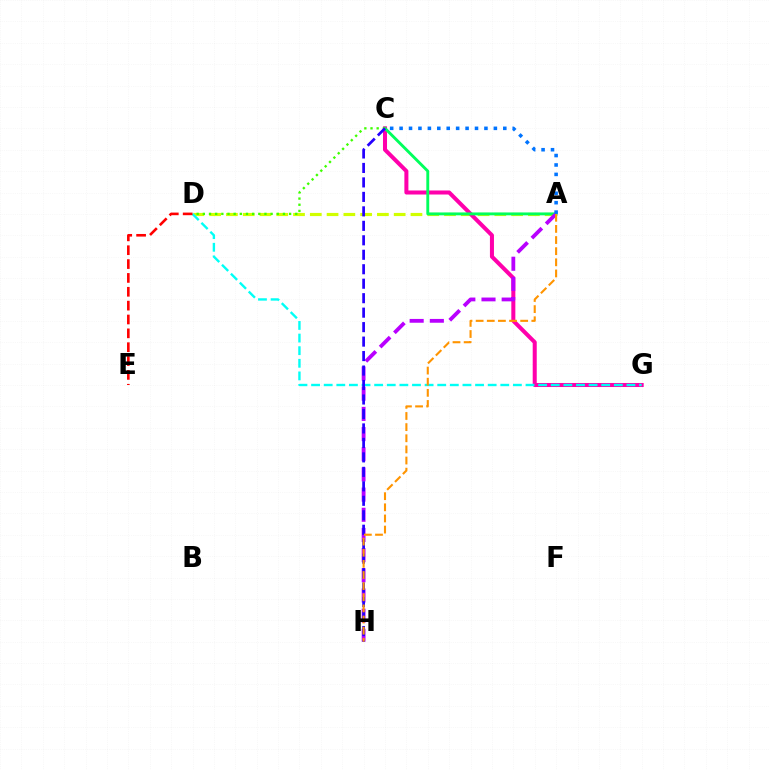{('A', 'D'): [{'color': '#d1ff00', 'line_style': 'dashed', 'thickness': 2.28}], ('C', 'G'): [{'color': '#ff00ac', 'line_style': 'solid', 'thickness': 2.9}], ('D', 'G'): [{'color': '#00fff6', 'line_style': 'dashed', 'thickness': 1.71}], ('A', 'C'): [{'color': '#00ff5c', 'line_style': 'solid', 'thickness': 2.07}, {'color': '#0074ff', 'line_style': 'dotted', 'thickness': 2.56}], ('A', 'H'): [{'color': '#b900ff', 'line_style': 'dashed', 'thickness': 2.74}, {'color': '#ff9400', 'line_style': 'dashed', 'thickness': 1.51}], ('C', 'D'): [{'color': '#3dff00', 'line_style': 'dotted', 'thickness': 1.67}], ('C', 'H'): [{'color': '#2500ff', 'line_style': 'dashed', 'thickness': 1.97}], ('D', 'E'): [{'color': '#ff0000', 'line_style': 'dashed', 'thickness': 1.88}]}